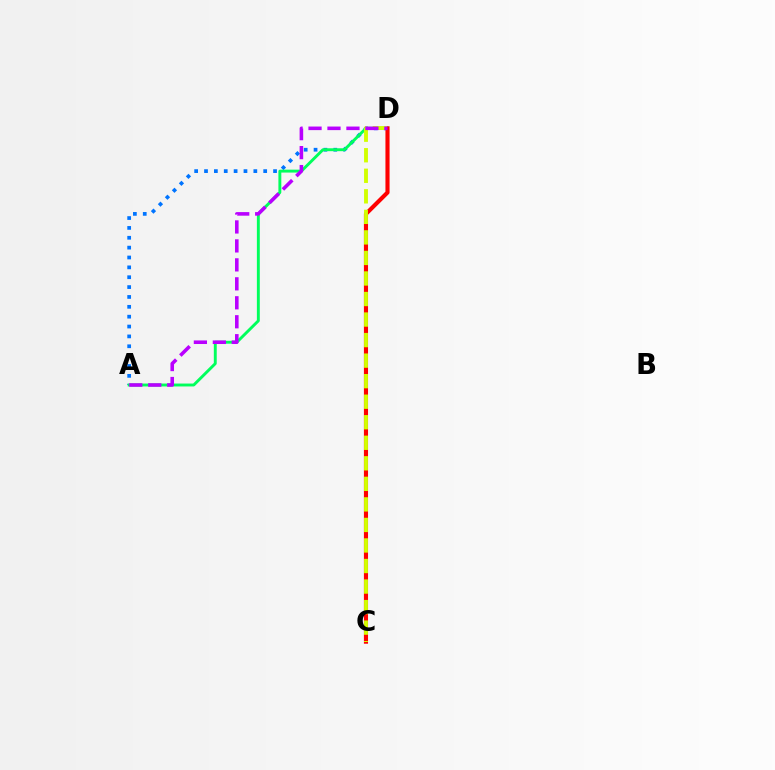{('A', 'D'): [{'color': '#0074ff', 'line_style': 'dotted', 'thickness': 2.68}, {'color': '#00ff5c', 'line_style': 'solid', 'thickness': 2.09}, {'color': '#b900ff', 'line_style': 'dashed', 'thickness': 2.58}], ('C', 'D'): [{'color': '#ff0000', 'line_style': 'solid', 'thickness': 2.96}, {'color': '#d1ff00', 'line_style': 'dashed', 'thickness': 2.79}]}